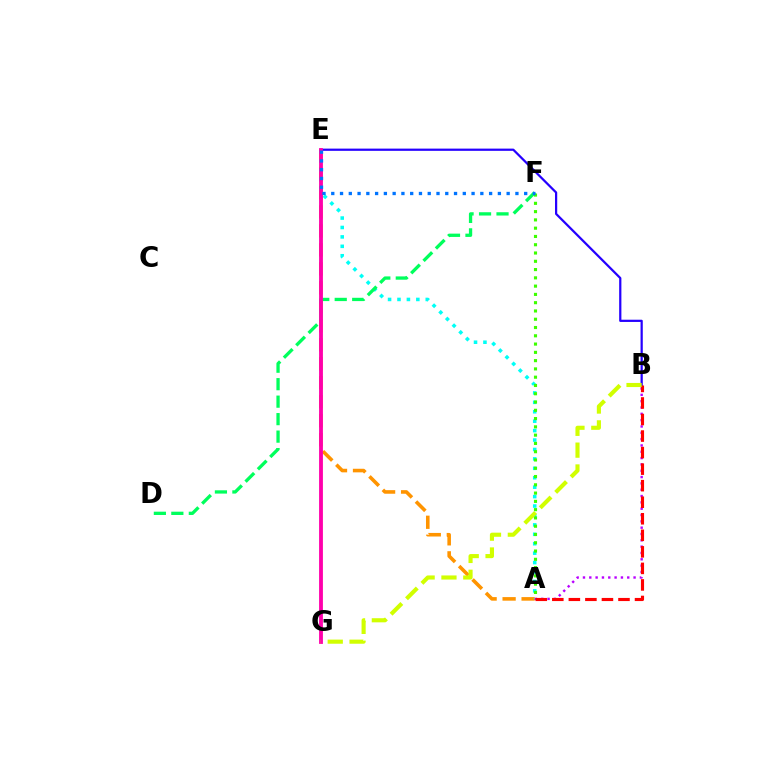{('A', 'E'): [{'color': '#ff9400', 'line_style': 'dashed', 'thickness': 2.58}, {'color': '#00fff6', 'line_style': 'dotted', 'thickness': 2.56}], ('D', 'F'): [{'color': '#00ff5c', 'line_style': 'dashed', 'thickness': 2.37}], ('B', 'E'): [{'color': '#2500ff', 'line_style': 'solid', 'thickness': 1.6}], ('A', 'F'): [{'color': '#3dff00', 'line_style': 'dotted', 'thickness': 2.25}], ('E', 'G'): [{'color': '#ff00ac', 'line_style': 'solid', 'thickness': 2.76}], ('A', 'B'): [{'color': '#b900ff', 'line_style': 'dotted', 'thickness': 1.72}, {'color': '#ff0000', 'line_style': 'dashed', 'thickness': 2.25}], ('E', 'F'): [{'color': '#0074ff', 'line_style': 'dotted', 'thickness': 2.38}], ('B', 'G'): [{'color': '#d1ff00', 'line_style': 'dashed', 'thickness': 2.97}]}